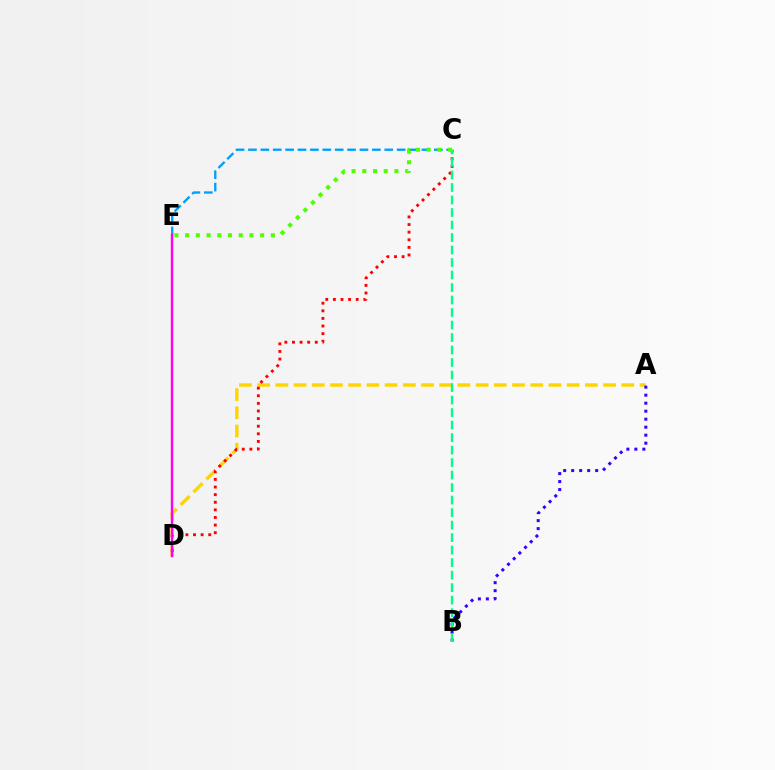{('C', 'E'): [{'color': '#009eff', 'line_style': 'dashed', 'thickness': 1.68}, {'color': '#4fff00', 'line_style': 'dotted', 'thickness': 2.91}], ('A', 'D'): [{'color': '#ffd500', 'line_style': 'dashed', 'thickness': 2.47}], ('C', 'D'): [{'color': '#ff0000', 'line_style': 'dotted', 'thickness': 2.07}], ('A', 'B'): [{'color': '#3700ff', 'line_style': 'dotted', 'thickness': 2.17}], ('B', 'C'): [{'color': '#00ff86', 'line_style': 'dashed', 'thickness': 1.7}], ('D', 'E'): [{'color': '#ff00ed', 'line_style': 'solid', 'thickness': 1.73}]}